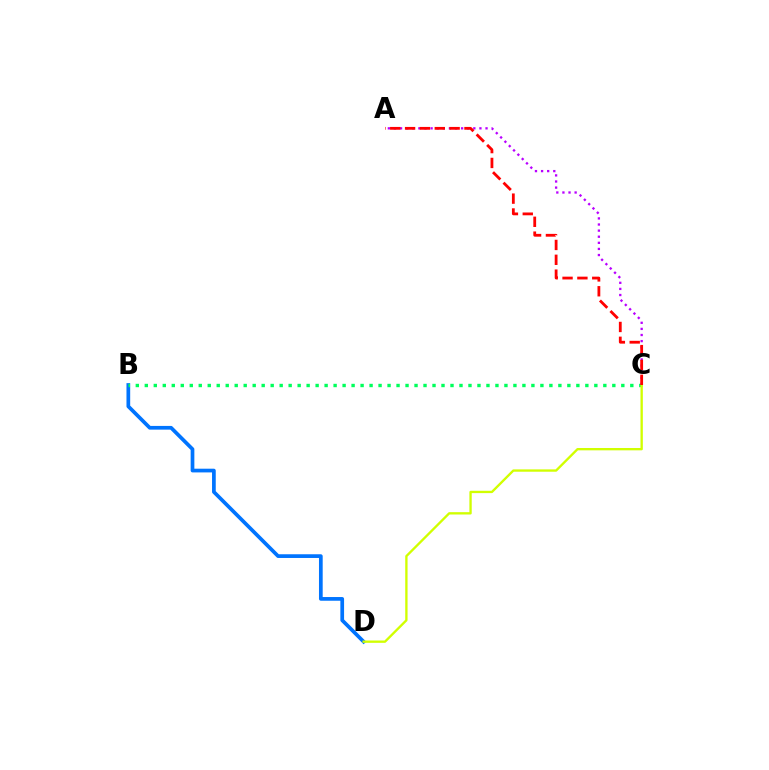{('B', 'D'): [{'color': '#0074ff', 'line_style': 'solid', 'thickness': 2.67}], ('A', 'C'): [{'color': '#b900ff', 'line_style': 'dotted', 'thickness': 1.66}, {'color': '#ff0000', 'line_style': 'dashed', 'thickness': 2.02}], ('B', 'C'): [{'color': '#00ff5c', 'line_style': 'dotted', 'thickness': 2.44}], ('C', 'D'): [{'color': '#d1ff00', 'line_style': 'solid', 'thickness': 1.69}]}